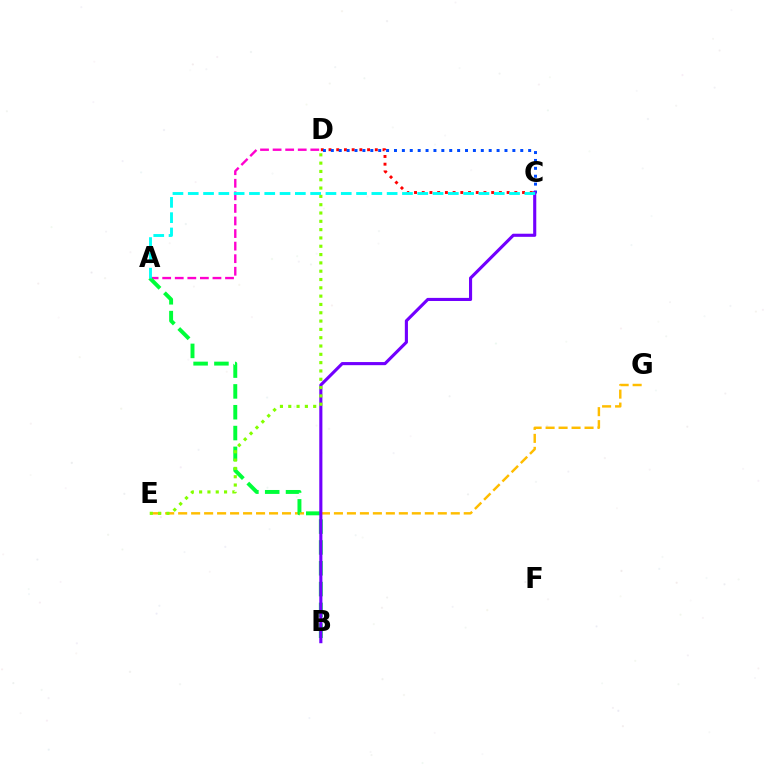{('A', 'D'): [{'color': '#ff00cf', 'line_style': 'dashed', 'thickness': 1.71}], ('E', 'G'): [{'color': '#ffbd00', 'line_style': 'dashed', 'thickness': 1.76}], ('A', 'B'): [{'color': '#00ff39', 'line_style': 'dashed', 'thickness': 2.83}], ('C', 'D'): [{'color': '#ff0000', 'line_style': 'dotted', 'thickness': 2.1}, {'color': '#004bff', 'line_style': 'dotted', 'thickness': 2.14}], ('B', 'C'): [{'color': '#7200ff', 'line_style': 'solid', 'thickness': 2.24}], ('D', 'E'): [{'color': '#84ff00', 'line_style': 'dotted', 'thickness': 2.26}], ('A', 'C'): [{'color': '#00fff6', 'line_style': 'dashed', 'thickness': 2.08}]}